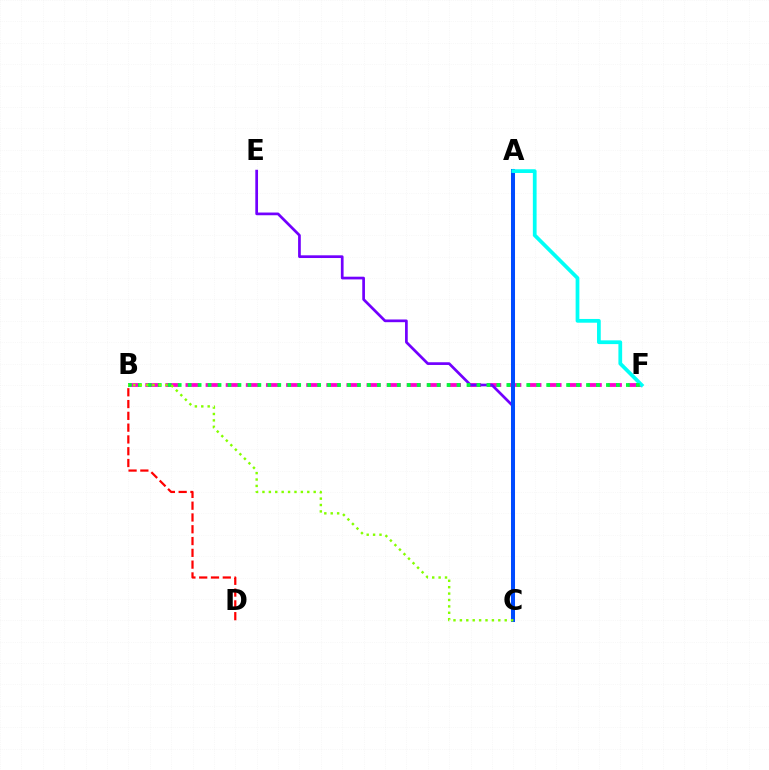{('A', 'C'): [{'color': '#ffbd00', 'line_style': 'solid', 'thickness': 2.53}, {'color': '#004bff', 'line_style': 'solid', 'thickness': 2.9}], ('B', 'F'): [{'color': '#ff00cf', 'line_style': 'dashed', 'thickness': 2.73}, {'color': '#00ff39', 'line_style': 'dotted', 'thickness': 2.71}], ('C', 'E'): [{'color': '#7200ff', 'line_style': 'solid', 'thickness': 1.95}], ('A', 'F'): [{'color': '#00fff6', 'line_style': 'solid', 'thickness': 2.69}], ('B', 'D'): [{'color': '#ff0000', 'line_style': 'dashed', 'thickness': 1.6}], ('B', 'C'): [{'color': '#84ff00', 'line_style': 'dotted', 'thickness': 1.74}]}